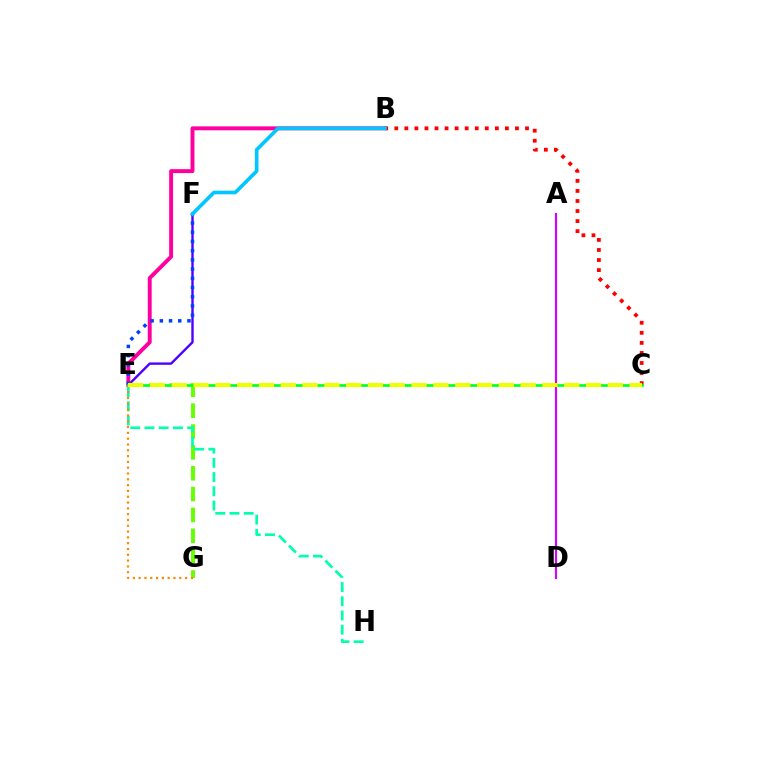{('E', 'F'): [{'color': '#4f00ff', 'line_style': 'solid', 'thickness': 1.72}, {'color': '#003fff', 'line_style': 'dotted', 'thickness': 2.5}], ('E', 'G'): [{'color': '#66ff00', 'line_style': 'dashed', 'thickness': 2.83}, {'color': '#ff8800', 'line_style': 'dotted', 'thickness': 1.58}], ('B', 'E'): [{'color': '#ff00a0', 'line_style': 'solid', 'thickness': 2.82}], ('E', 'H'): [{'color': '#00ffaf', 'line_style': 'dashed', 'thickness': 1.93}], ('B', 'C'): [{'color': '#ff0000', 'line_style': 'dotted', 'thickness': 2.73}], ('A', 'D'): [{'color': '#d600ff', 'line_style': 'solid', 'thickness': 1.54}], ('C', 'E'): [{'color': '#00ff27', 'line_style': 'solid', 'thickness': 1.94}, {'color': '#eeff00', 'line_style': 'dashed', 'thickness': 2.96}], ('B', 'F'): [{'color': '#00c7ff', 'line_style': 'solid', 'thickness': 2.62}]}